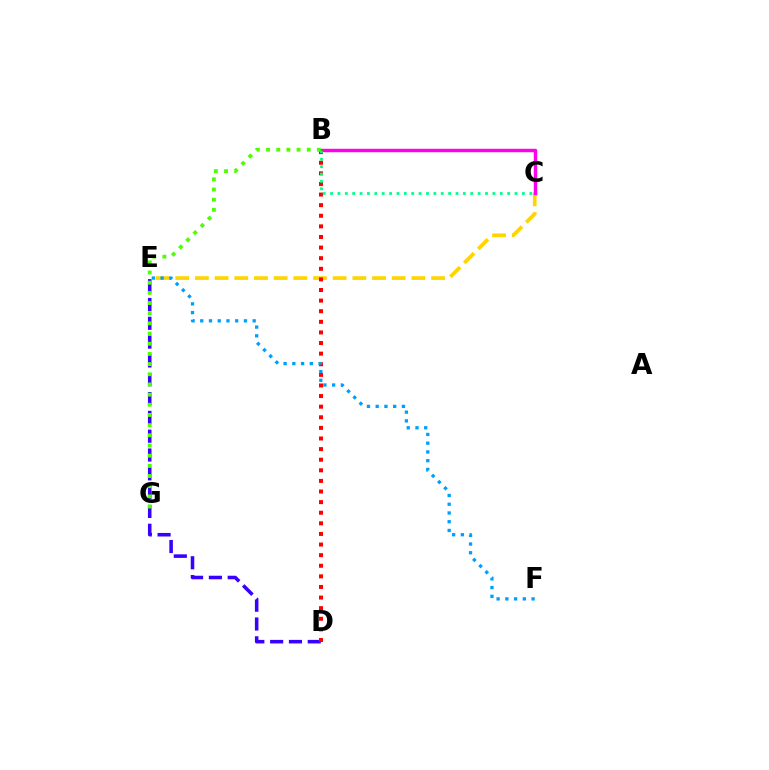{('C', 'E'): [{'color': '#ffd500', 'line_style': 'dashed', 'thickness': 2.67}], ('B', 'C'): [{'color': '#ff00ed', 'line_style': 'solid', 'thickness': 2.48}, {'color': '#00ff86', 'line_style': 'dotted', 'thickness': 2.0}], ('D', 'E'): [{'color': '#3700ff', 'line_style': 'dashed', 'thickness': 2.56}], ('B', 'D'): [{'color': '#ff0000', 'line_style': 'dotted', 'thickness': 2.88}], ('E', 'F'): [{'color': '#009eff', 'line_style': 'dotted', 'thickness': 2.37}], ('B', 'G'): [{'color': '#4fff00', 'line_style': 'dotted', 'thickness': 2.76}]}